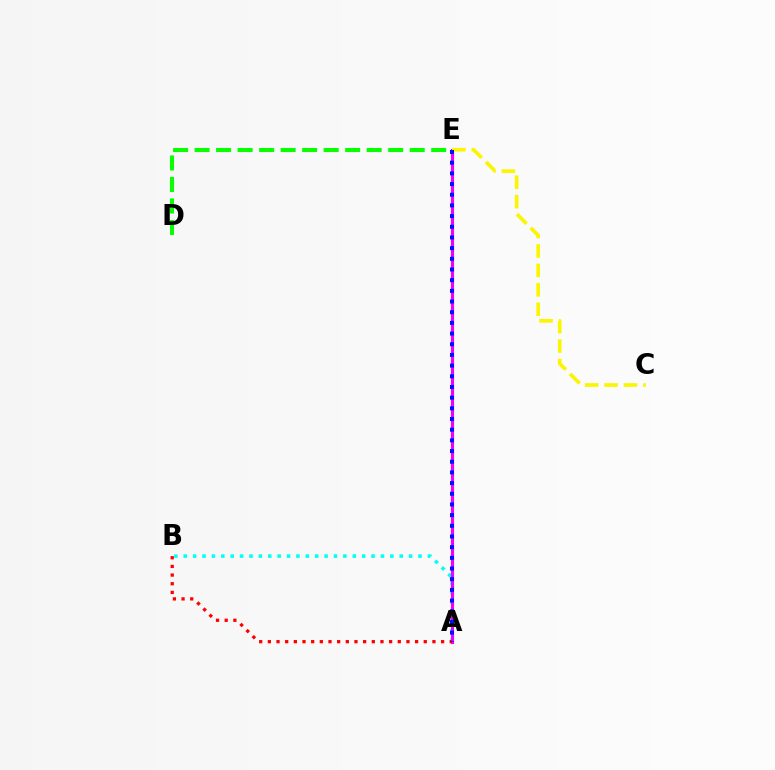{('A', 'B'): [{'color': '#00fff6', 'line_style': 'dotted', 'thickness': 2.55}, {'color': '#ff0000', 'line_style': 'dotted', 'thickness': 2.35}], ('A', 'E'): [{'color': '#ee00ff', 'line_style': 'solid', 'thickness': 2.24}, {'color': '#0010ff', 'line_style': 'dotted', 'thickness': 2.9}], ('C', 'E'): [{'color': '#fcf500', 'line_style': 'dashed', 'thickness': 2.64}], ('D', 'E'): [{'color': '#08ff00', 'line_style': 'dashed', 'thickness': 2.92}]}